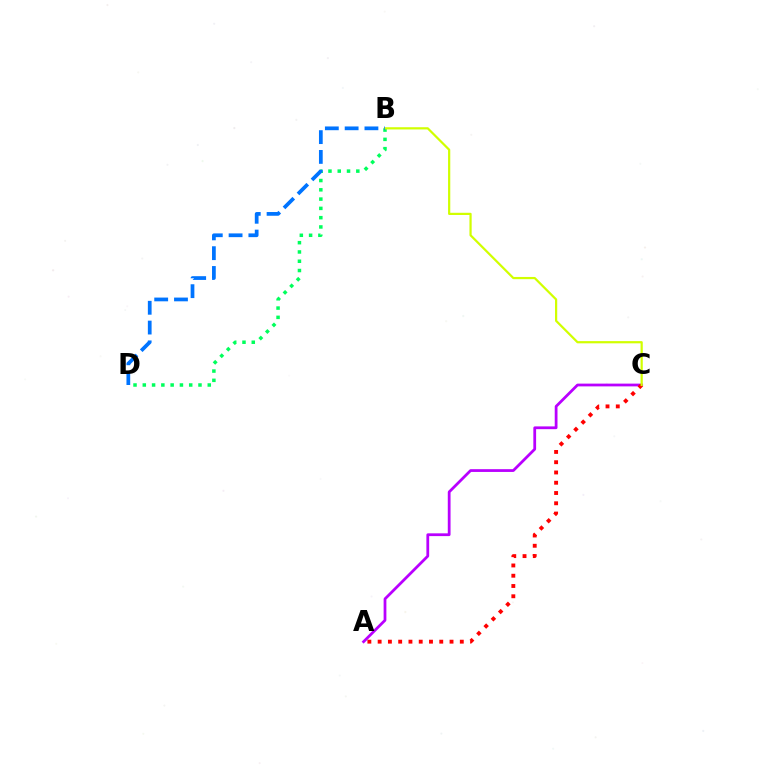{('A', 'C'): [{'color': '#b900ff', 'line_style': 'solid', 'thickness': 1.99}, {'color': '#ff0000', 'line_style': 'dotted', 'thickness': 2.79}], ('B', 'D'): [{'color': '#00ff5c', 'line_style': 'dotted', 'thickness': 2.52}, {'color': '#0074ff', 'line_style': 'dashed', 'thickness': 2.69}], ('B', 'C'): [{'color': '#d1ff00', 'line_style': 'solid', 'thickness': 1.59}]}